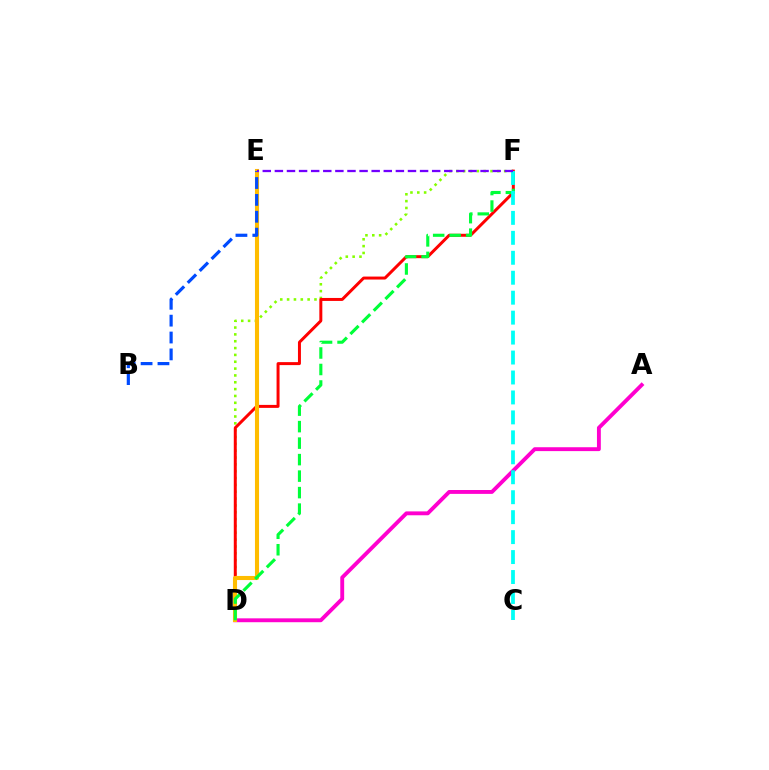{('D', 'F'): [{'color': '#84ff00', 'line_style': 'dotted', 'thickness': 1.86}, {'color': '#ff0000', 'line_style': 'solid', 'thickness': 2.14}, {'color': '#00ff39', 'line_style': 'dashed', 'thickness': 2.24}], ('A', 'D'): [{'color': '#ff00cf', 'line_style': 'solid', 'thickness': 2.79}], ('D', 'E'): [{'color': '#ffbd00', 'line_style': 'solid', 'thickness': 2.94}], ('B', 'E'): [{'color': '#004bff', 'line_style': 'dashed', 'thickness': 2.29}], ('C', 'F'): [{'color': '#00fff6', 'line_style': 'dashed', 'thickness': 2.71}], ('E', 'F'): [{'color': '#7200ff', 'line_style': 'dashed', 'thickness': 1.64}]}